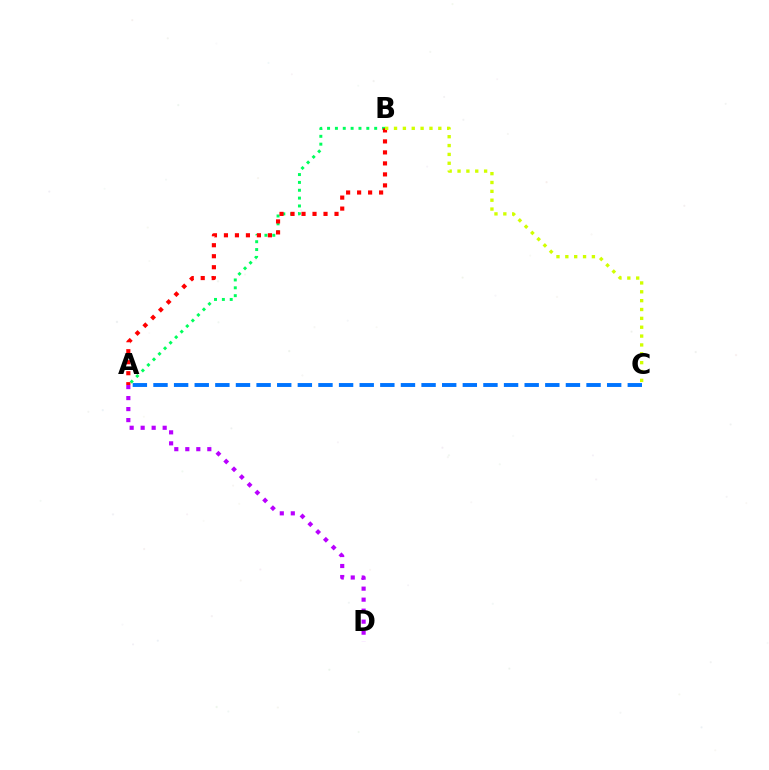{('A', 'D'): [{'color': '#b900ff', 'line_style': 'dotted', 'thickness': 2.99}], ('A', 'B'): [{'color': '#00ff5c', 'line_style': 'dotted', 'thickness': 2.13}, {'color': '#ff0000', 'line_style': 'dotted', 'thickness': 2.99}], ('B', 'C'): [{'color': '#d1ff00', 'line_style': 'dotted', 'thickness': 2.41}], ('A', 'C'): [{'color': '#0074ff', 'line_style': 'dashed', 'thickness': 2.8}]}